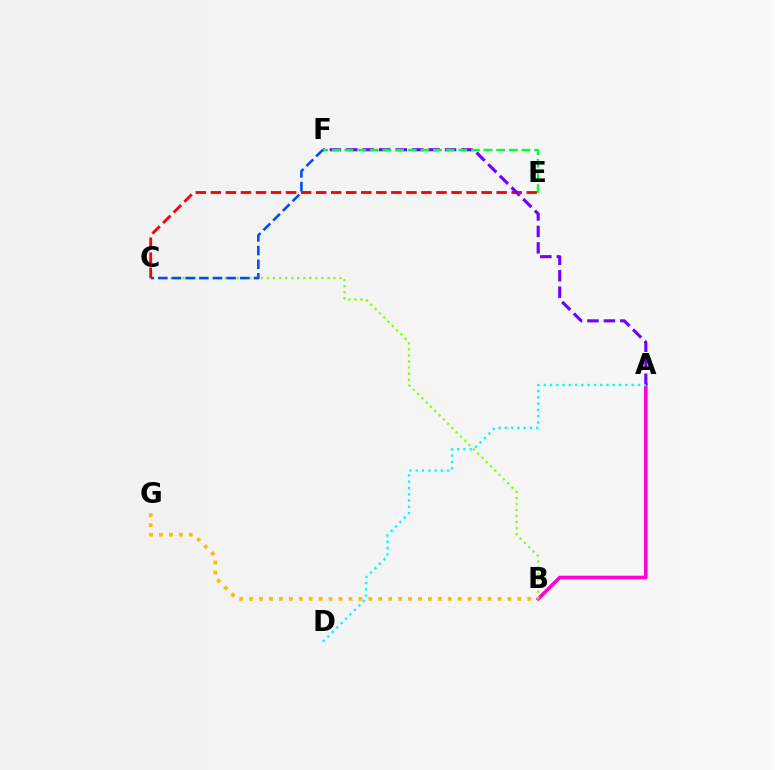{('A', 'B'): [{'color': '#ff00cf', 'line_style': 'solid', 'thickness': 2.59}], ('C', 'E'): [{'color': '#ff0000', 'line_style': 'dashed', 'thickness': 2.04}], ('B', 'C'): [{'color': '#84ff00', 'line_style': 'dotted', 'thickness': 1.64}], ('A', 'F'): [{'color': '#7200ff', 'line_style': 'dashed', 'thickness': 2.24}], ('E', 'F'): [{'color': '#00ff39', 'line_style': 'dashed', 'thickness': 1.72}], ('C', 'F'): [{'color': '#004bff', 'line_style': 'dashed', 'thickness': 1.86}], ('B', 'G'): [{'color': '#ffbd00', 'line_style': 'dotted', 'thickness': 2.7}], ('A', 'D'): [{'color': '#00fff6', 'line_style': 'dotted', 'thickness': 1.71}]}